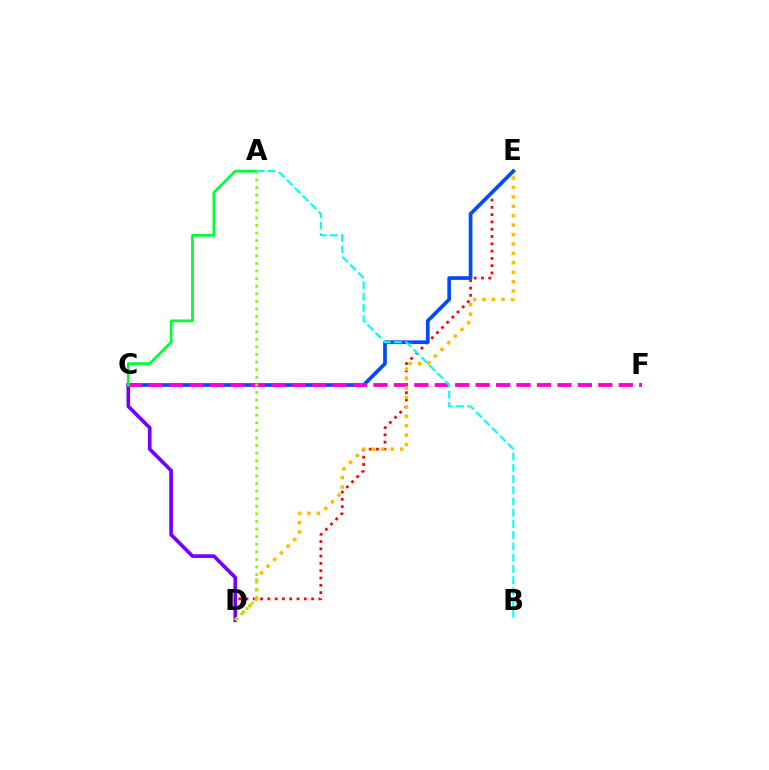{('D', 'E'): [{'color': '#ff0000', 'line_style': 'dotted', 'thickness': 1.98}, {'color': '#ffbd00', 'line_style': 'dotted', 'thickness': 2.56}], ('C', 'E'): [{'color': '#004bff', 'line_style': 'solid', 'thickness': 2.67}], ('C', 'D'): [{'color': '#7200ff', 'line_style': 'solid', 'thickness': 2.63}], ('C', 'F'): [{'color': '#ff00cf', 'line_style': 'dashed', 'thickness': 2.78}], ('A', 'C'): [{'color': '#00ff39', 'line_style': 'solid', 'thickness': 2.01}], ('A', 'D'): [{'color': '#84ff00', 'line_style': 'dotted', 'thickness': 2.06}], ('A', 'B'): [{'color': '#00fff6', 'line_style': 'dashed', 'thickness': 1.53}]}